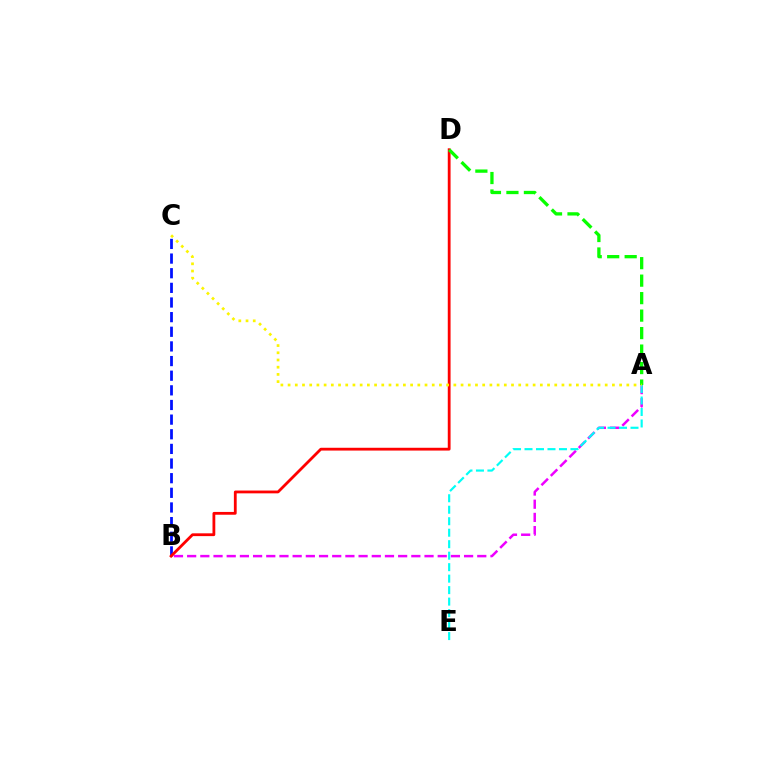{('B', 'C'): [{'color': '#0010ff', 'line_style': 'dashed', 'thickness': 1.99}], ('A', 'B'): [{'color': '#ee00ff', 'line_style': 'dashed', 'thickness': 1.79}], ('A', 'E'): [{'color': '#00fff6', 'line_style': 'dashed', 'thickness': 1.56}], ('B', 'D'): [{'color': '#ff0000', 'line_style': 'solid', 'thickness': 2.01}], ('A', 'D'): [{'color': '#08ff00', 'line_style': 'dashed', 'thickness': 2.38}], ('A', 'C'): [{'color': '#fcf500', 'line_style': 'dotted', 'thickness': 1.96}]}